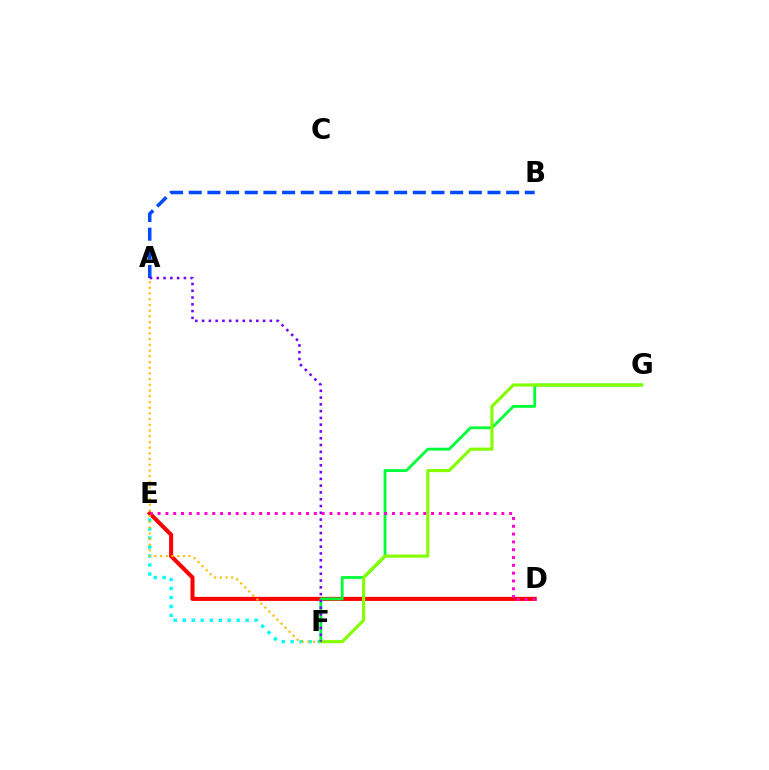{('A', 'B'): [{'color': '#004bff', 'line_style': 'dashed', 'thickness': 2.54}], ('D', 'E'): [{'color': '#ff0000', 'line_style': 'solid', 'thickness': 2.92}, {'color': '#ff00cf', 'line_style': 'dotted', 'thickness': 2.12}], ('E', 'F'): [{'color': '#00fff6', 'line_style': 'dotted', 'thickness': 2.44}], ('A', 'F'): [{'color': '#ffbd00', 'line_style': 'dotted', 'thickness': 1.55}, {'color': '#7200ff', 'line_style': 'dotted', 'thickness': 1.84}], ('F', 'G'): [{'color': '#00ff39', 'line_style': 'solid', 'thickness': 2.03}, {'color': '#84ff00', 'line_style': 'solid', 'thickness': 2.26}]}